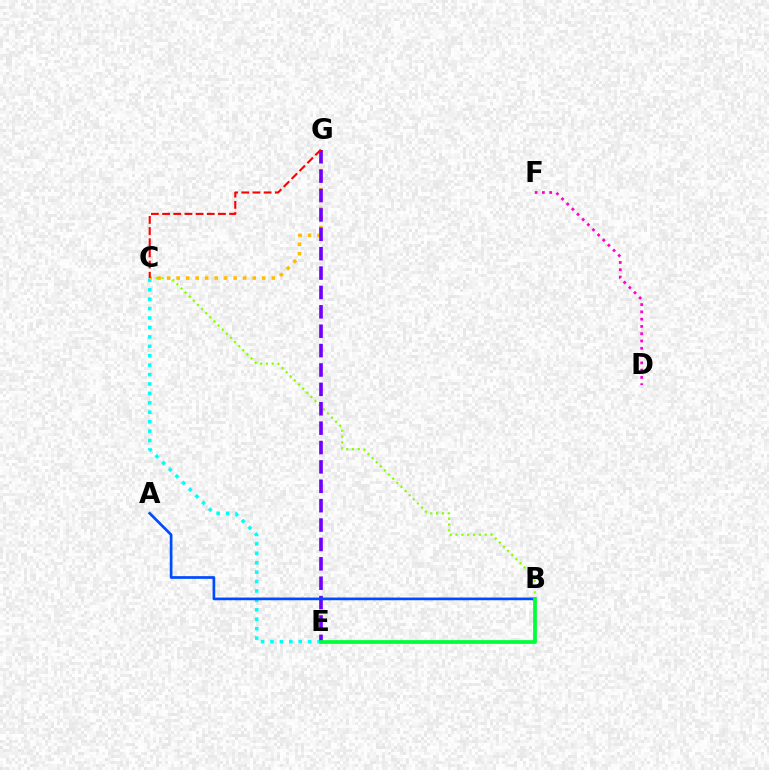{('C', 'E'): [{'color': '#00fff6', 'line_style': 'dotted', 'thickness': 2.56}], ('B', 'C'): [{'color': '#84ff00', 'line_style': 'dotted', 'thickness': 1.58}], ('C', 'G'): [{'color': '#ffbd00', 'line_style': 'dotted', 'thickness': 2.58}, {'color': '#ff0000', 'line_style': 'dashed', 'thickness': 1.52}], ('D', 'F'): [{'color': '#ff00cf', 'line_style': 'dotted', 'thickness': 1.98}], ('E', 'G'): [{'color': '#7200ff', 'line_style': 'dashed', 'thickness': 2.63}], ('A', 'B'): [{'color': '#004bff', 'line_style': 'solid', 'thickness': 1.95}], ('B', 'E'): [{'color': '#00ff39', 'line_style': 'solid', 'thickness': 2.7}]}